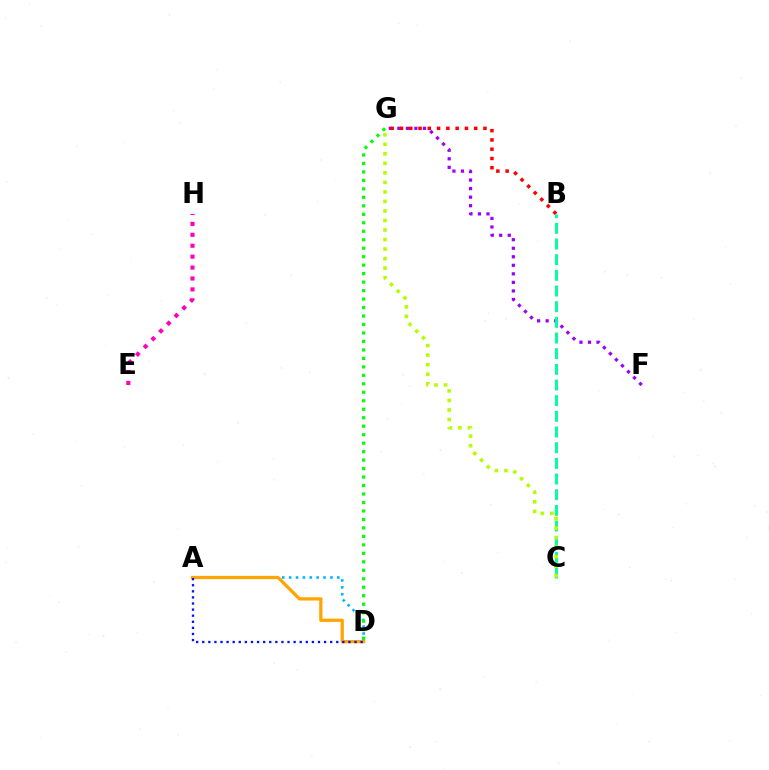{('A', 'D'): [{'color': '#00b5ff', 'line_style': 'dotted', 'thickness': 1.87}, {'color': '#ffa500', 'line_style': 'solid', 'thickness': 2.36}, {'color': '#0010ff', 'line_style': 'dotted', 'thickness': 1.66}], ('F', 'G'): [{'color': '#9b00ff', 'line_style': 'dotted', 'thickness': 2.32}], ('B', 'G'): [{'color': '#ff0000', 'line_style': 'dotted', 'thickness': 2.52}], ('B', 'C'): [{'color': '#00ff9d', 'line_style': 'dashed', 'thickness': 2.13}], ('C', 'G'): [{'color': '#b3ff00', 'line_style': 'dotted', 'thickness': 2.59}], ('E', 'H'): [{'color': '#ff00bd', 'line_style': 'dotted', 'thickness': 2.97}], ('D', 'G'): [{'color': '#08ff00', 'line_style': 'dotted', 'thickness': 2.3}]}